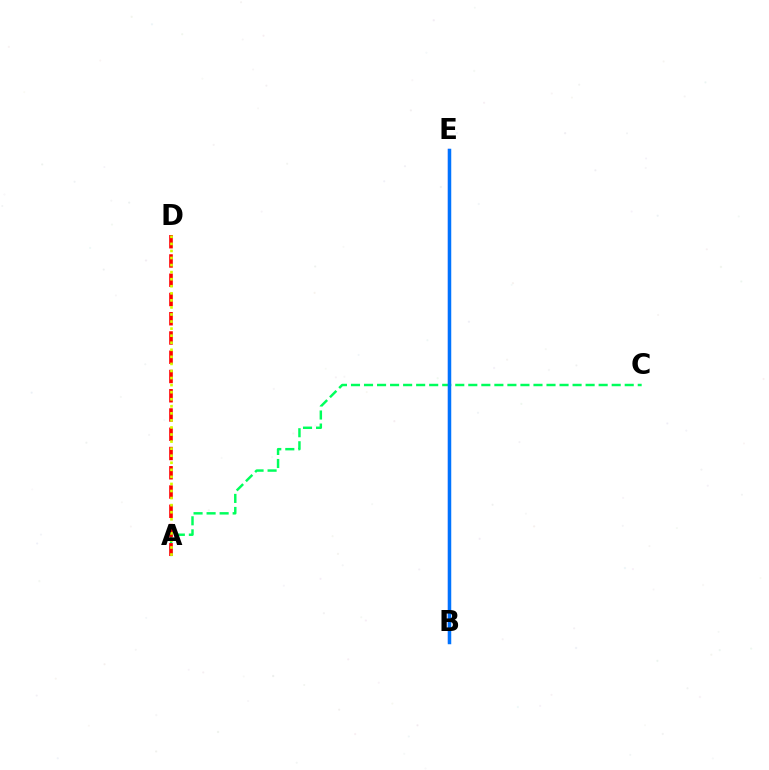{('A', 'C'): [{'color': '#00ff5c', 'line_style': 'dashed', 'thickness': 1.77}], ('A', 'D'): [{'color': '#ff0000', 'line_style': 'dashed', 'thickness': 2.62}, {'color': '#d1ff00', 'line_style': 'dotted', 'thickness': 1.92}], ('B', 'E'): [{'color': '#b900ff', 'line_style': 'solid', 'thickness': 1.55}, {'color': '#0074ff', 'line_style': 'solid', 'thickness': 2.51}]}